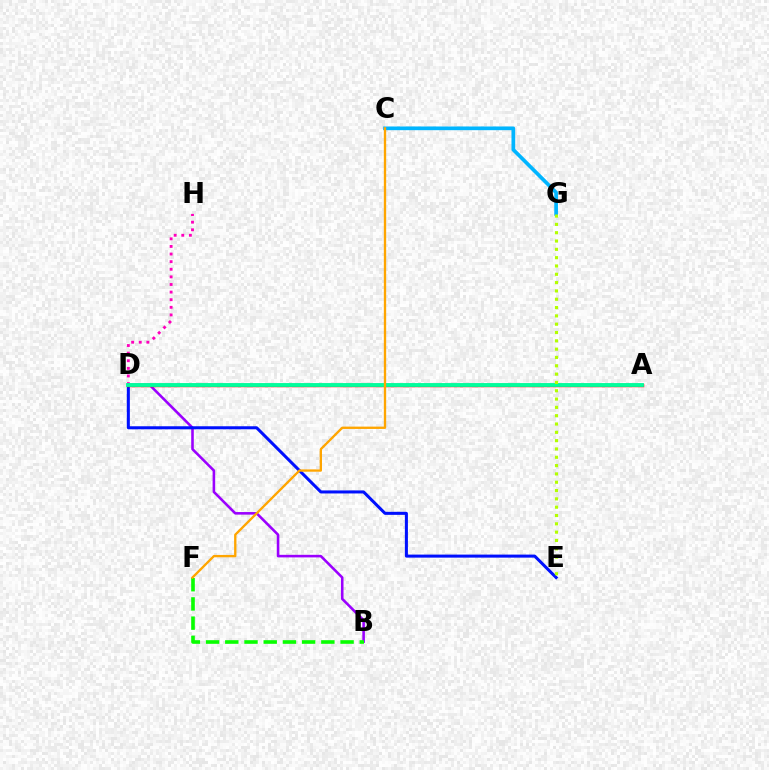{('B', 'D'): [{'color': '#9b00ff', 'line_style': 'solid', 'thickness': 1.85}], ('B', 'F'): [{'color': '#08ff00', 'line_style': 'dashed', 'thickness': 2.61}], ('D', 'H'): [{'color': '#ff00bd', 'line_style': 'dotted', 'thickness': 2.07}], ('C', 'G'): [{'color': '#00b5ff', 'line_style': 'solid', 'thickness': 2.66}], ('D', 'E'): [{'color': '#0010ff', 'line_style': 'solid', 'thickness': 2.18}], ('A', 'D'): [{'color': '#ff0000', 'line_style': 'solid', 'thickness': 2.49}, {'color': '#00ff9d', 'line_style': 'solid', 'thickness': 2.76}], ('C', 'F'): [{'color': '#ffa500', 'line_style': 'solid', 'thickness': 1.68}], ('E', 'G'): [{'color': '#b3ff00', 'line_style': 'dotted', 'thickness': 2.26}]}